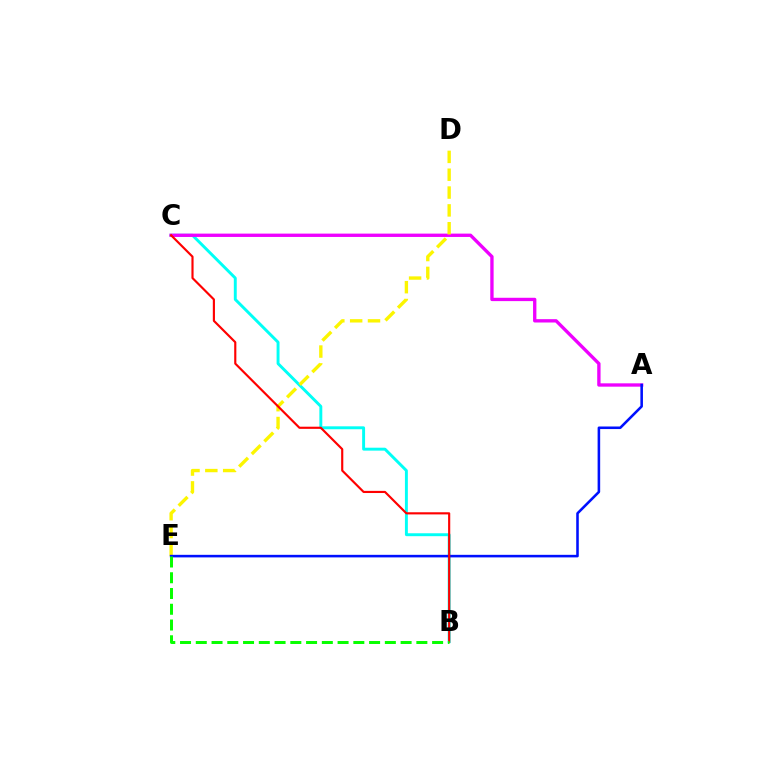{('B', 'C'): [{'color': '#00fff6', 'line_style': 'solid', 'thickness': 2.1}, {'color': '#ff0000', 'line_style': 'solid', 'thickness': 1.55}], ('A', 'C'): [{'color': '#ee00ff', 'line_style': 'solid', 'thickness': 2.4}], ('D', 'E'): [{'color': '#fcf500', 'line_style': 'dashed', 'thickness': 2.42}], ('A', 'E'): [{'color': '#0010ff', 'line_style': 'solid', 'thickness': 1.85}], ('B', 'E'): [{'color': '#08ff00', 'line_style': 'dashed', 'thickness': 2.14}]}